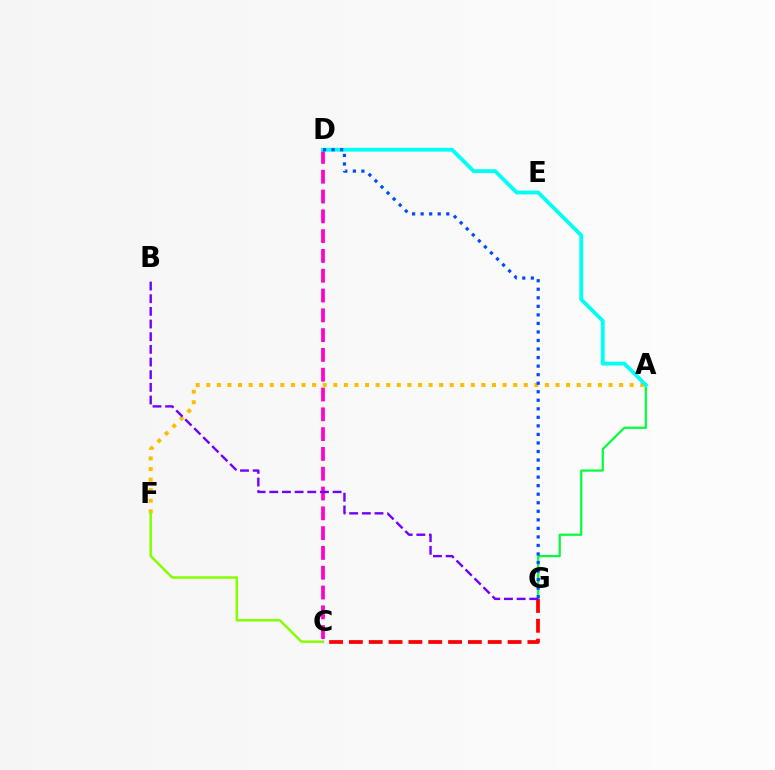{('A', 'G'): [{'color': '#00ff39', 'line_style': 'solid', 'thickness': 1.59}], ('A', 'F'): [{'color': '#ffbd00', 'line_style': 'dotted', 'thickness': 2.88}], ('C', 'D'): [{'color': '#ff00cf', 'line_style': 'dashed', 'thickness': 2.69}], ('A', 'D'): [{'color': '#00fff6', 'line_style': 'solid', 'thickness': 2.76}], ('C', 'G'): [{'color': '#ff0000', 'line_style': 'dashed', 'thickness': 2.69}], ('D', 'G'): [{'color': '#004bff', 'line_style': 'dotted', 'thickness': 2.32}], ('C', 'F'): [{'color': '#84ff00', 'line_style': 'solid', 'thickness': 1.8}], ('B', 'G'): [{'color': '#7200ff', 'line_style': 'dashed', 'thickness': 1.72}]}